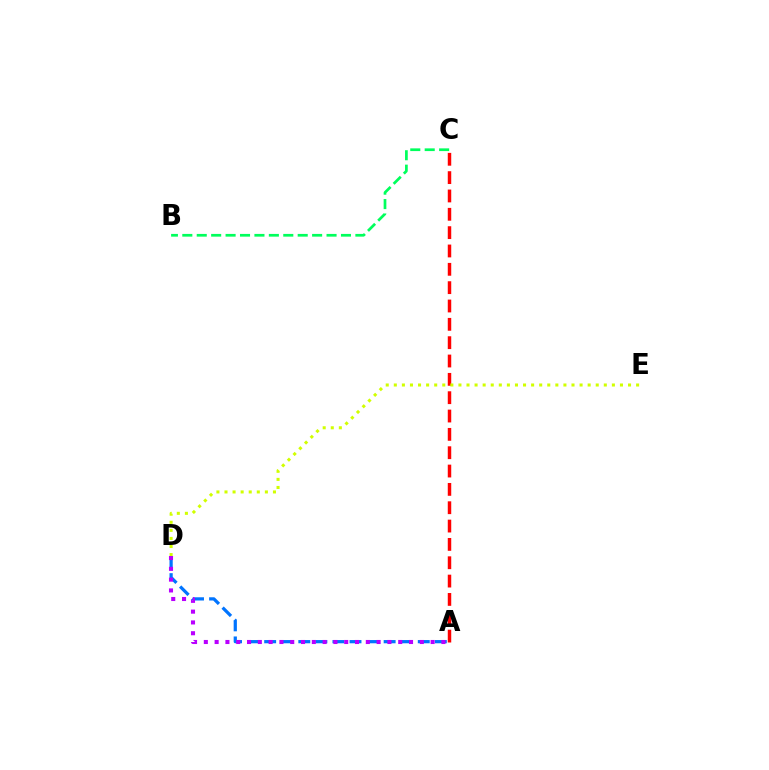{('A', 'C'): [{'color': '#ff0000', 'line_style': 'dashed', 'thickness': 2.49}], ('A', 'D'): [{'color': '#0074ff', 'line_style': 'dashed', 'thickness': 2.32}, {'color': '#b900ff', 'line_style': 'dotted', 'thickness': 2.93}], ('B', 'C'): [{'color': '#00ff5c', 'line_style': 'dashed', 'thickness': 1.96}], ('D', 'E'): [{'color': '#d1ff00', 'line_style': 'dotted', 'thickness': 2.19}]}